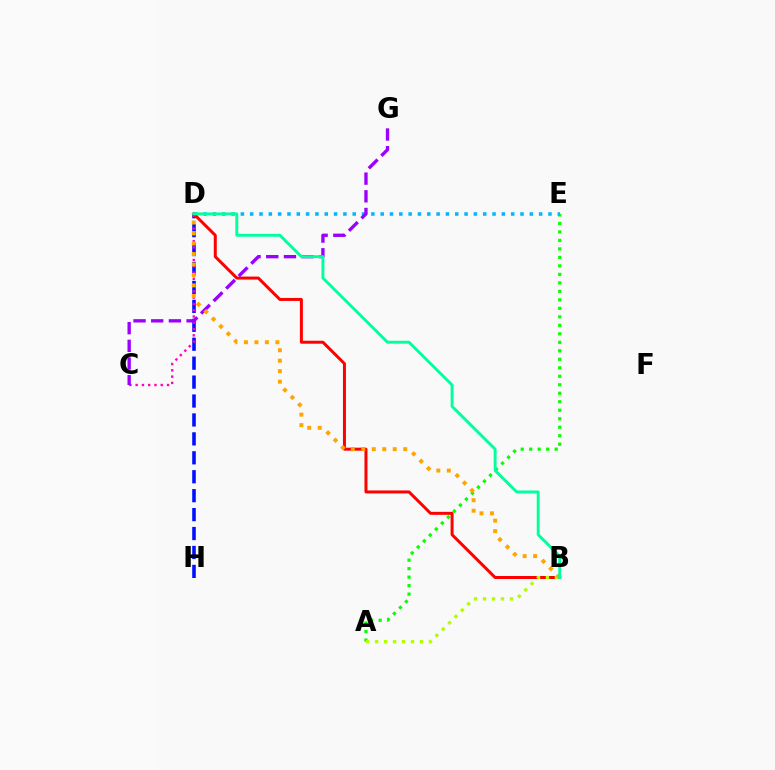{('D', 'H'): [{'color': '#0010ff', 'line_style': 'dashed', 'thickness': 2.57}], ('C', 'D'): [{'color': '#ff00bd', 'line_style': 'dotted', 'thickness': 1.71}], ('A', 'E'): [{'color': '#08ff00', 'line_style': 'dotted', 'thickness': 2.31}], ('D', 'E'): [{'color': '#00b5ff', 'line_style': 'dotted', 'thickness': 2.53}], ('B', 'D'): [{'color': '#ff0000', 'line_style': 'solid', 'thickness': 2.15}, {'color': '#ffa500', 'line_style': 'dotted', 'thickness': 2.85}, {'color': '#00ff9d', 'line_style': 'solid', 'thickness': 2.1}], ('C', 'G'): [{'color': '#9b00ff', 'line_style': 'dashed', 'thickness': 2.4}], ('A', 'B'): [{'color': '#b3ff00', 'line_style': 'dotted', 'thickness': 2.44}]}